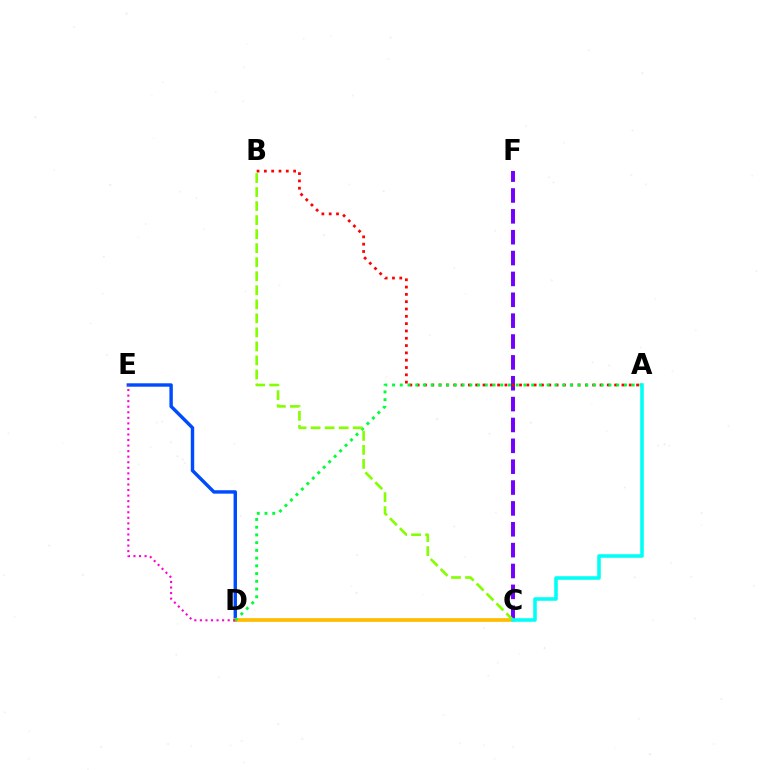{('D', 'E'): [{'color': '#004bff', 'line_style': 'solid', 'thickness': 2.46}, {'color': '#ff00cf', 'line_style': 'dotted', 'thickness': 1.51}], ('C', 'D'): [{'color': '#ffbd00', 'line_style': 'solid', 'thickness': 2.67}], ('C', 'F'): [{'color': '#7200ff', 'line_style': 'dashed', 'thickness': 2.83}], ('A', 'B'): [{'color': '#ff0000', 'line_style': 'dotted', 'thickness': 1.99}], ('A', 'D'): [{'color': '#00ff39', 'line_style': 'dotted', 'thickness': 2.1}], ('B', 'C'): [{'color': '#84ff00', 'line_style': 'dashed', 'thickness': 1.91}], ('A', 'C'): [{'color': '#00fff6', 'line_style': 'solid', 'thickness': 2.57}]}